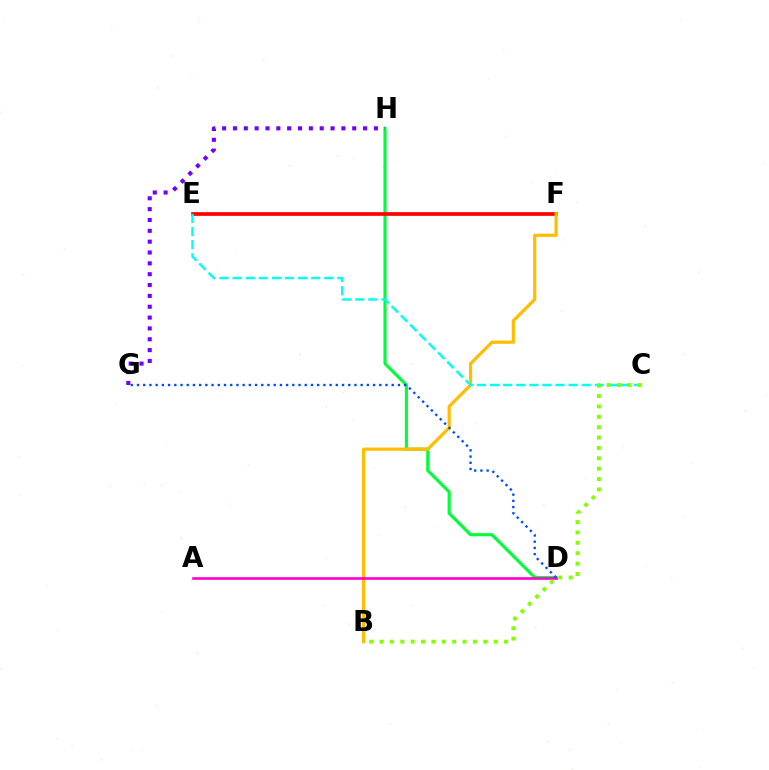{('D', 'H'): [{'color': '#00ff39', 'line_style': 'solid', 'thickness': 2.25}], ('E', 'F'): [{'color': '#ff0000', 'line_style': 'solid', 'thickness': 2.66}], ('B', 'F'): [{'color': '#ffbd00', 'line_style': 'solid', 'thickness': 2.31}], ('A', 'D'): [{'color': '#ff00cf', 'line_style': 'solid', 'thickness': 1.9}], ('C', 'E'): [{'color': '#00fff6', 'line_style': 'dashed', 'thickness': 1.78}], ('D', 'G'): [{'color': '#004bff', 'line_style': 'dotted', 'thickness': 1.69}], ('B', 'C'): [{'color': '#84ff00', 'line_style': 'dotted', 'thickness': 2.82}], ('G', 'H'): [{'color': '#7200ff', 'line_style': 'dotted', 'thickness': 2.95}]}